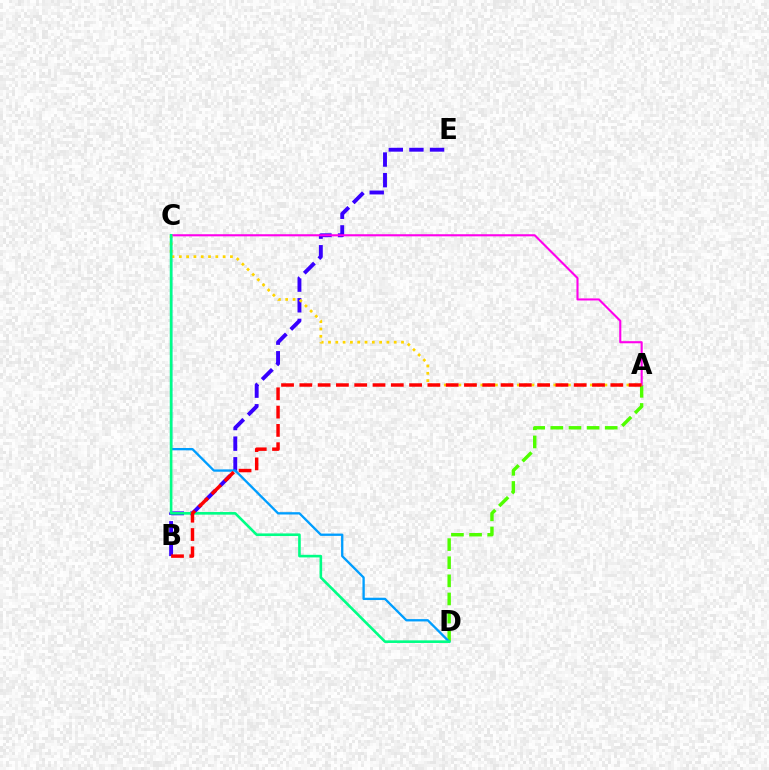{('B', 'E'): [{'color': '#3700ff', 'line_style': 'dashed', 'thickness': 2.8}], ('A', 'D'): [{'color': '#4fff00', 'line_style': 'dashed', 'thickness': 2.46}], ('C', 'D'): [{'color': '#009eff', 'line_style': 'solid', 'thickness': 1.67}, {'color': '#00ff86', 'line_style': 'solid', 'thickness': 1.88}], ('A', 'C'): [{'color': '#ff00ed', 'line_style': 'solid', 'thickness': 1.51}, {'color': '#ffd500', 'line_style': 'dotted', 'thickness': 1.98}], ('A', 'B'): [{'color': '#ff0000', 'line_style': 'dashed', 'thickness': 2.49}]}